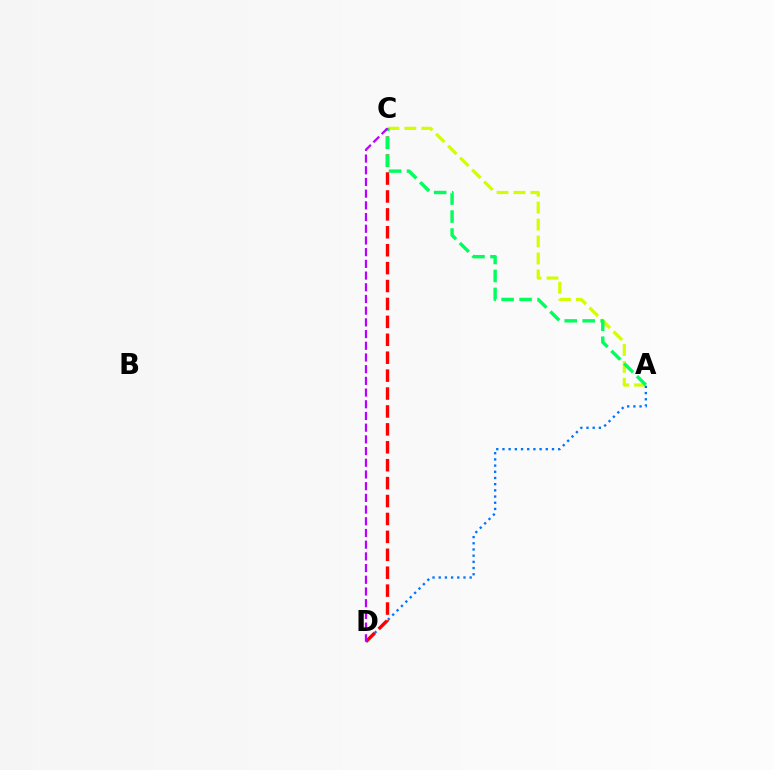{('A', 'C'): [{'color': '#d1ff00', 'line_style': 'dashed', 'thickness': 2.3}, {'color': '#00ff5c', 'line_style': 'dashed', 'thickness': 2.44}], ('A', 'D'): [{'color': '#0074ff', 'line_style': 'dotted', 'thickness': 1.68}], ('C', 'D'): [{'color': '#ff0000', 'line_style': 'dashed', 'thickness': 2.43}, {'color': '#b900ff', 'line_style': 'dashed', 'thickness': 1.59}]}